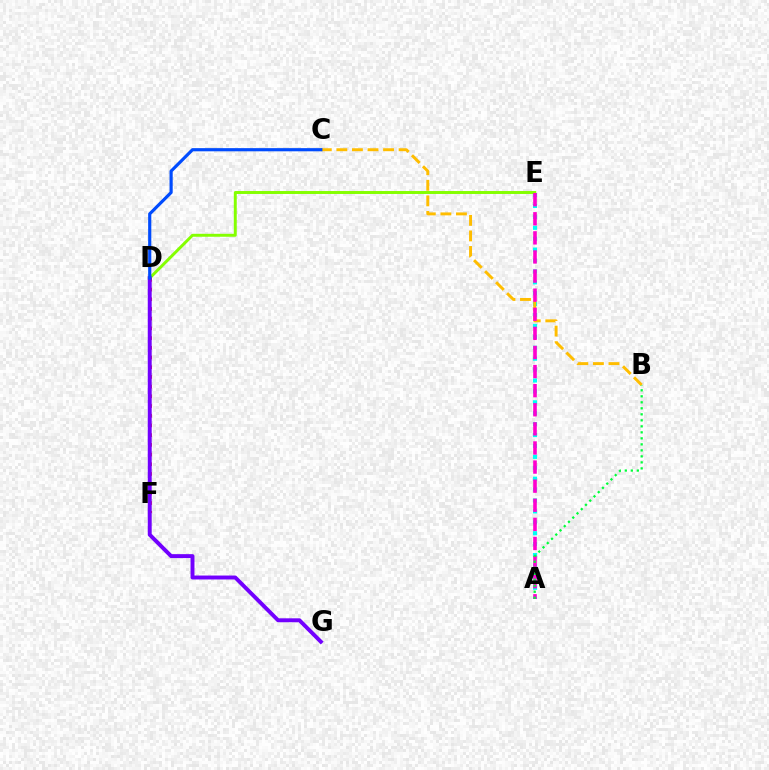{('A', 'E'): [{'color': '#00fff6', 'line_style': 'dotted', 'thickness': 2.96}, {'color': '#ff00cf', 'line_style': 'dashed', 'thickness': 2.59}], ('D', 'E'): [{'color': '#84ff00', 'line_style': 'solid', 'thickness': 2.12}], ('D', 'F'): [{'color': '#ff0000', 'line_style': 'dotted', 'thickness': 2.64}], ('B', 'C'): [{'color': '#ffbd00', 'line_style': 'dashed', 'thickness': 2.11}], ('D', 'G'): [{'color': '#7200ff', 'line_style': 'solid', 'thickness': 2.83}], ('C', 'D'): [{'color': '#004bff', 'line_style': 'solid', 'thickness': 2.28}], ('A', 'B'): [{'color': '#00ff39', 'line_style': 'dotted', 'thickness': 1.63}]}